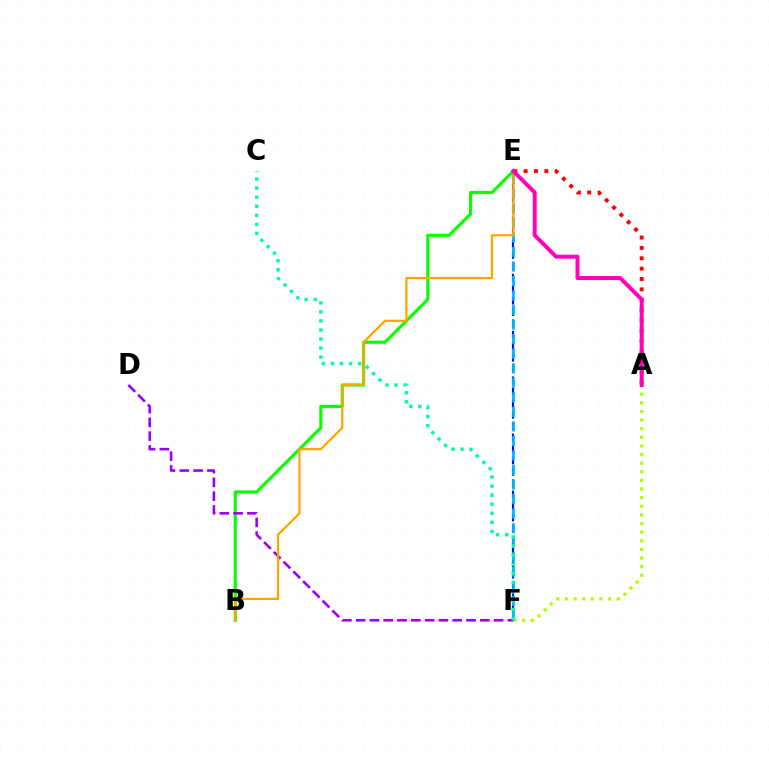{('E', 'F'): [{'color': '#0010ff', 'line_style': 'dashed', 'thickness': 1.55}, {'color': '#00b5ff', 'line_style': 'dashed', 'thickness': 1.97}], ('B', 'E'): [{'color': '#08ff00', 'line_style': 'solid', 'thickness': 2.24}, {'color': '#ffa500', 'line_style': 'solid', 'thickness': 1.61}], ('A', 'F'): [{'color': '#b3ff00', 'line_style': 'dotted', 'thickness': 2.34}], ('A', 'E'): [{'color': '#ff0000', 'line_style': 'dotted', 'thickness': 2.81}, {'color': '#ff00bd', 'line_style': 'solid', 'thickness': 2.85}], ('D', 'F'): [{'color': '#9b00ff', 'line_style': 'dashed', 'thickness': 1.87}], ('C', 'F'): [{'color': '#00ff9d', 'line_style': 'dotted', 'thickness': 2.46}]}